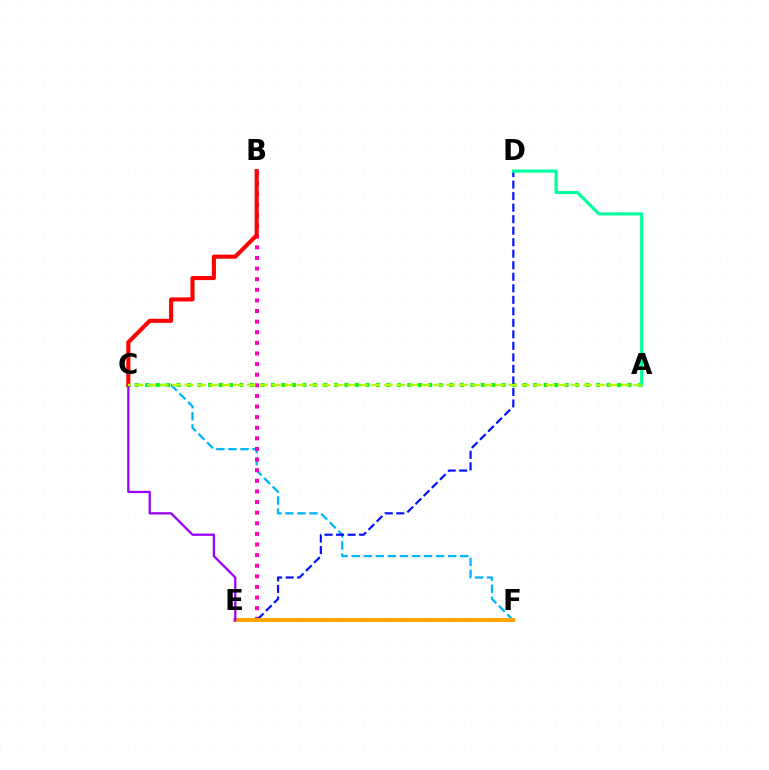{('A', 'C'): [{'color': '#08ff00', 'line_style': 'dotted', 'thickness': 2.85}, {'color': '#b3ff00', 'line_style': 'dashed', 'thickness': 1.69}], ('C', 'F'): [{'color': '#00b5ff', 'line_style': 'dashed', 'thickness': 1.64}], ('B', 'E'): [{'color': '#ff00bd', 'line_style': 'dotted', 'thickness': 2.88}], ('D', 'E'): [{'color': '#0010ff', 'line_style': 'dashed', 'thickness': 1.56}], ('E', 'F'): [{'color': '#ffa500', 'line_style': 'solid', 'thickness': 2.86}], ('B', 'C'): [{'color': '#ff0000', 'line_style': 'solid', 'thickness': 2.93}], ('A', 'D'): [{'color': '#00ff9d', 'line_style': 'solid', 'thickness': 2.26}], ('C', 'E'): [{'color': '#9b00ff', 'line_style': 'solid', 'thickness': 1.63}]}